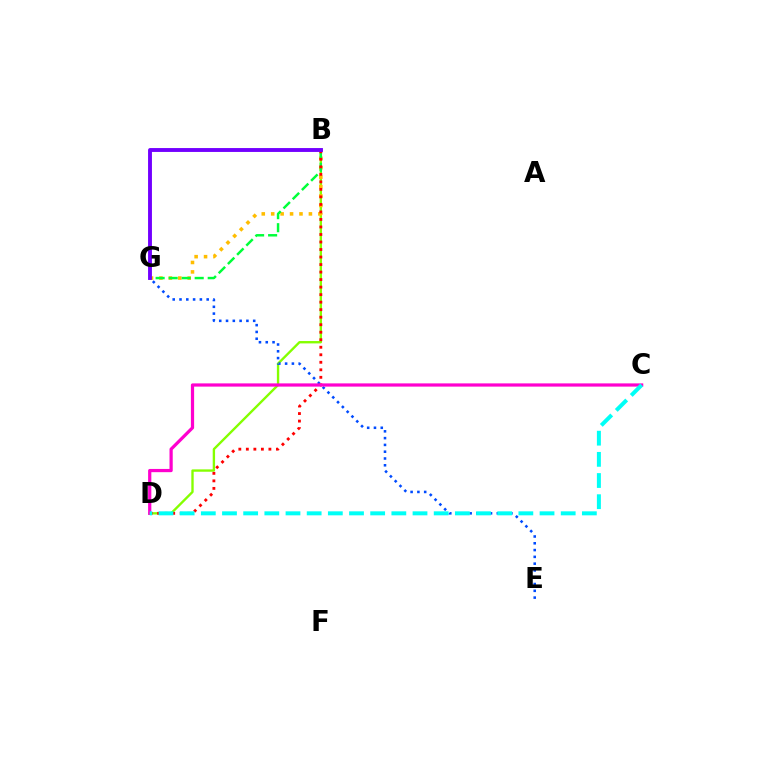{('B', 'D'): [{'color': '#84ff00', 'line_style': 'solid', 'thickness': 1.7}, {'color': '#ff0000', 'line_style': 'dotted', 'thickness': 2.04}], ('E', 'G'): [{'color': '#004bff', 'line_style': 'dotted', 'thickness': 1.84}], ('B', 'G'): [{'color': '#ffbd00', 'line_style': 'dotted', 'thickness': 2.56}, {'color': '#00ff39', 'line_style': 'dashed', 'thickness': 1.77}, {'color': '#7200ff', 'line_style': 'solid', 'thickness': 2.79}], ('C', 'D'): [{'color': '#ff00cf', 'line_style': 'solid', 'thickness': 2.33}, {'color': '#00fff6', 'line_style': 'dashed', 'thickness': 2.88}]}